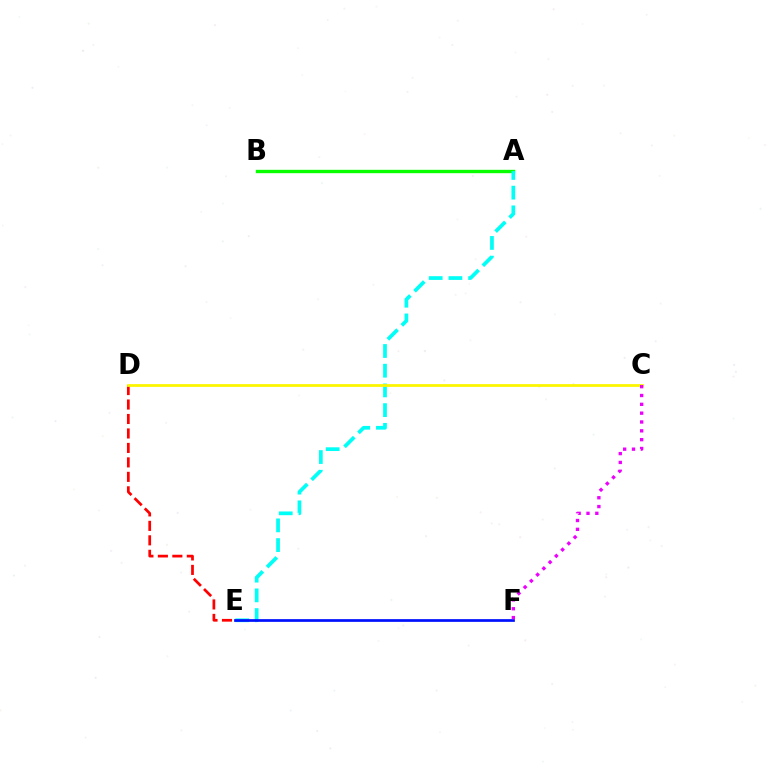{('D', 'E'): [{'color': '#ff0000', 'line_style': 'dashed', 'thickness': 1.97}], ('A', 'B'): [{'color': '#08ff00', 'line_style': 'solid', 'thickness': 2.42}], ('A', 'E'): [{'color': '#00fff6', 'line_style': 'dashed', 'thickness': 2.68}], ('E', 'F'): [{'color': '#0010ff', 'line_style': 'solid', 'thickness': 1.96}], ('C', 'D'): [{'color': '#fcf500', 'line_style': 'solid', 'thickness': 2.0}], ('C', 'F'): [{'color': '#ee00ff', 'line_style': 'dotted', 'thickness': 2.4}]}